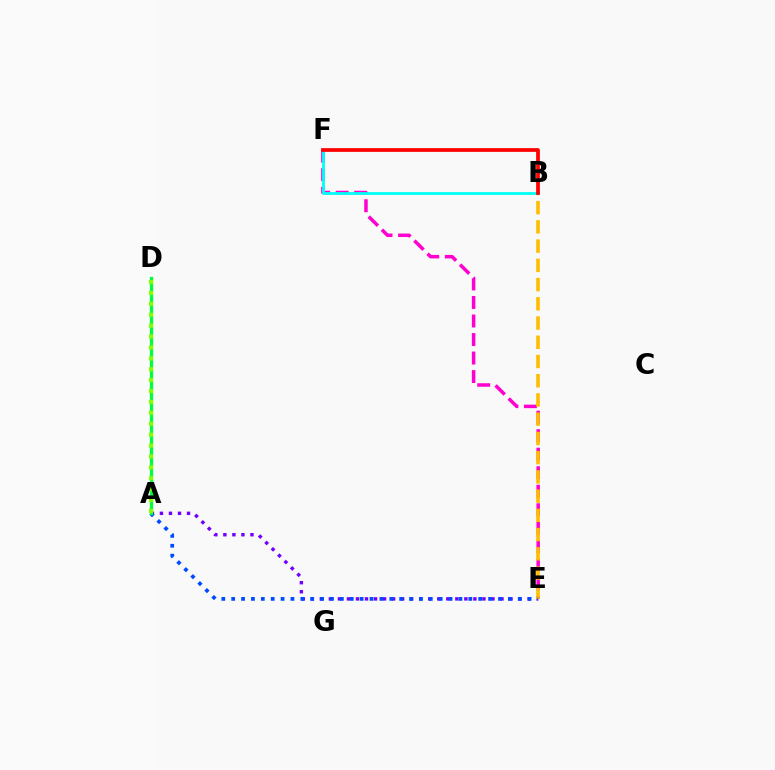{('A', 'E'): [{'color': '#7200ff', 'line_style': 'dotted', 'thickness': 2.45}, {'color': '#004bff', 'line_style': 'dotted', 'thickness': 2.68}], ('E', 'F'): [{'color': '#ff00cf', 'line_style': 'dashed', 'thickness': 2.52}], ('B', 'E'): [{'color': '#ffbd00', 'line_style': 'dashed', 'thickness': 2.61}], ('A', 'D'): [{'color': '#00ff39', 'line_style': 'solid', 'thickness': 2.36}, {'color': '#84ff00', 'line_style': 'dotted', 'thickness': 2.96}], ('B', 'F'): [{'color': '#00fff6', 'line_style': 'solid', 'thickness': 2.03}, {'color': '#ff0000', 'line_style': 'solid', 'thickness': 2.67}]}